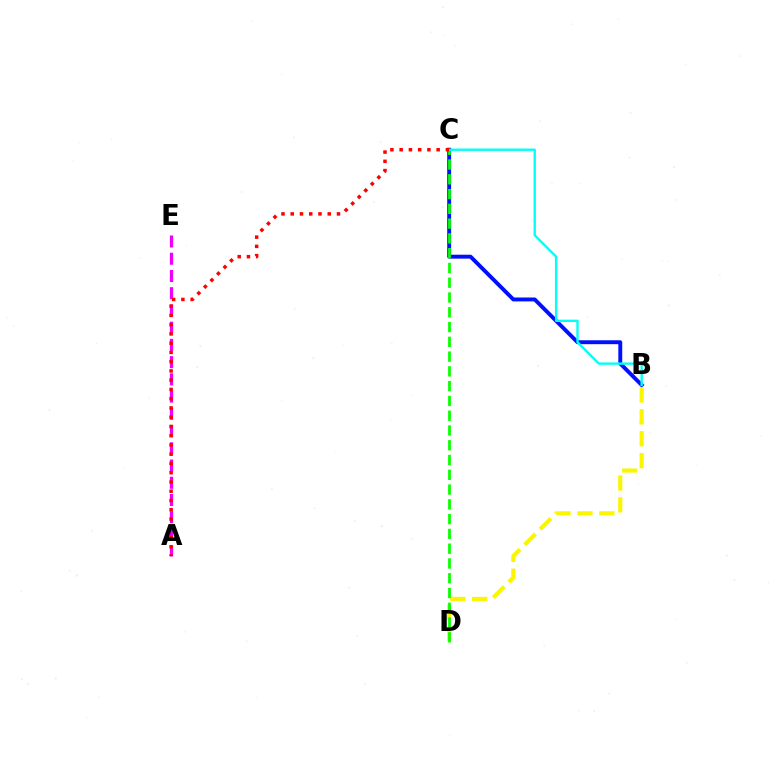{('B', 'C'): [{'color': '#0010ff', 'line_style': 'solid', 'thickness': 2.82}, {'color': '#00fff6', 'line_style': 'solid', 'thickness': 1.7}], ('B', 'D'): [{'color': '#fcf500', 'line_style': 'dashed', 'thickness': 2.97}], ('C', 'D'): [{'color': '#08ff00', 'line_style': 'dashed', 'thickness': 2.01}], ('A', 'E'): [{'color': '#ee00ff', 'line_style': 'dashed', 'thickness': 2.34}], ('A', 'C'): [{'color': '#ff0000', 'line_style': 'dotted', 'thickness': 2.51}]}